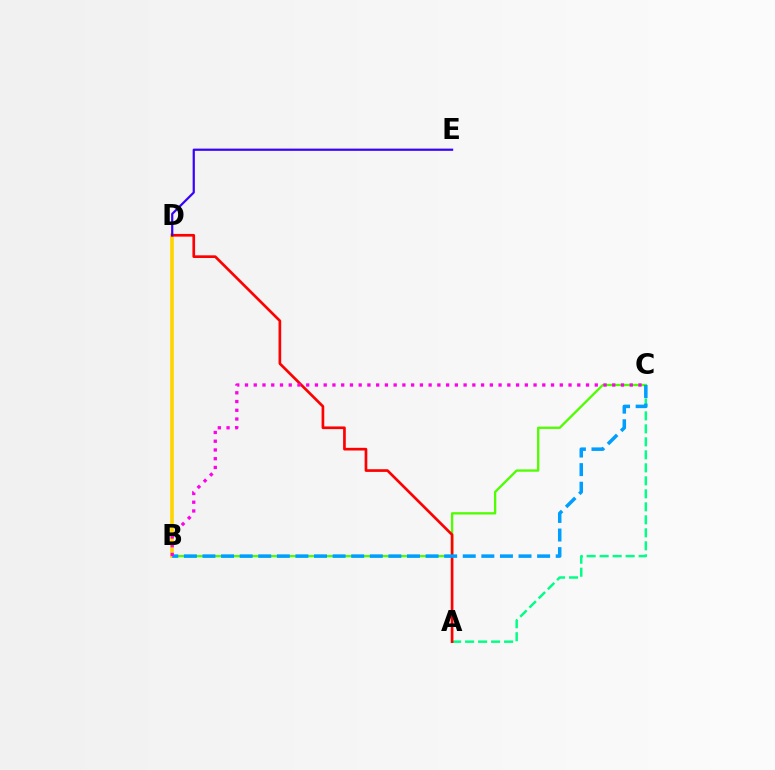{('A', 'C'): [{'color': '#00ff86', 'line_style': 'dashed', 'thickness': 1.77}], ('B', 'C'): [{'color': '#4fff00', 'line_style': 'solid', 'thickness': 1.67}, {'color': '#009eff', 'line_style': 'dashed', 'thickness': 2.53}, {'color': '#ff00ed', 'line_style': 'dotted', 'thickness': 2.38}], ('B', 'D'): [{'color': '#ffd500', 'line_style': 'solid', 'thickness': 2.63}], ('A', 'D'): [{'color': '#ff0000', 'line_style': 'solid', 'thickness': 1.93}], ('D', 'E'): [{'color': '#3700ff', 'line_style': 'solid', 'thickness': 1.59}]}